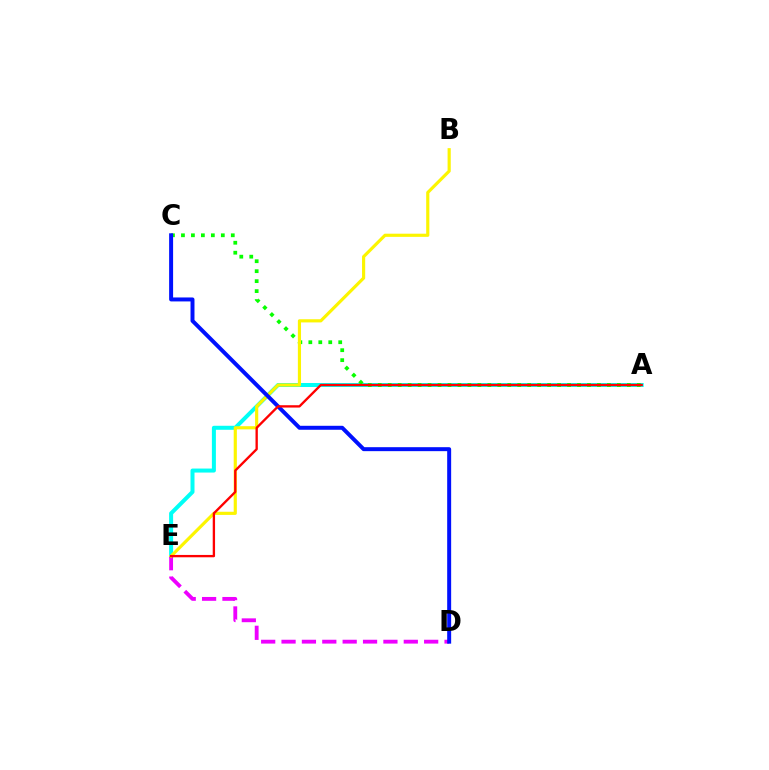{('A', 'E'): [{'color': '#00fff6', 'line_style': 'solid', 'thickness': 2.88}, {'color': '#ff0000', 'line_style': 'solid', 'thickness': 1.69}], ('A', 'C'): [{'color': '#08ff00', 'line_style': 'dotted', 'thickness': 2.71}], ('D', 'E'): [{'color': '#ee00ff', 'line_style': 'dashed', 'thickness': 2.77}], ('B', 'E'): [{'color': '#fcf500', 'line_style': 'solid', 'thickness': 2.27}], ('C', 'D'): [{'color': '#0010ff', 'line_style': 'solid', 'thickness': 2.86}]}